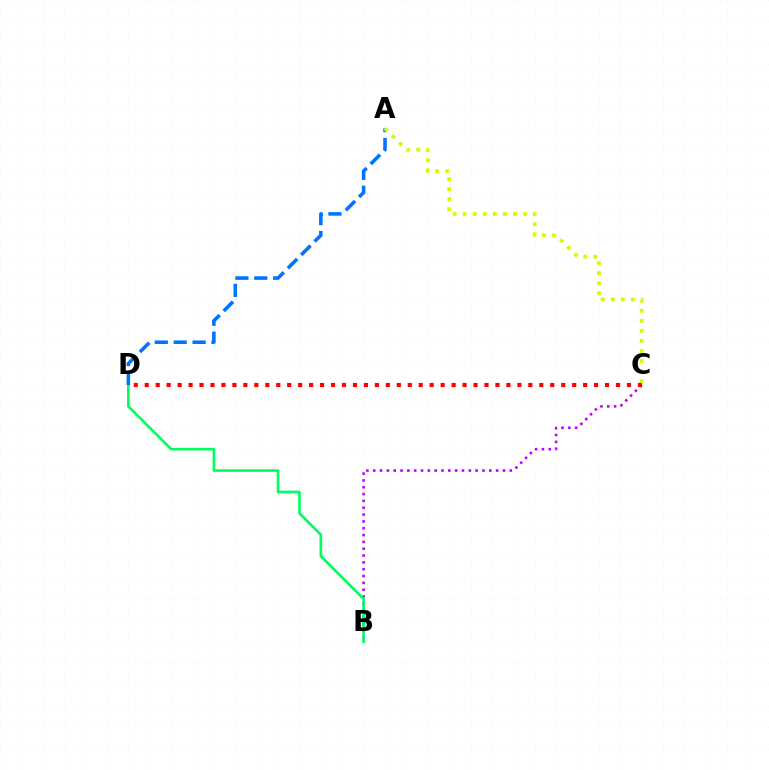{('B', 'C'): [{'color': '#b900ff', 'line_style': 'dotted', 'thickness': 1.86}], ('C', 'D'): [{'color': '#ff0000', 'line_style': 'dotted', 'thickness': 2.98}], ('B', 'D'): [{'color': '#00ff5c', 'line_style': 'solid', 'thickness': 1.9}], ('A', 'D'): [{'color': '#0074ff', 'line_style': 'dashed', 'thickness': 2.57}], ('A', 'C'): [{'color': '#d1ff00', 'line_style': 'dotted', 'thickness': 2.73}]}